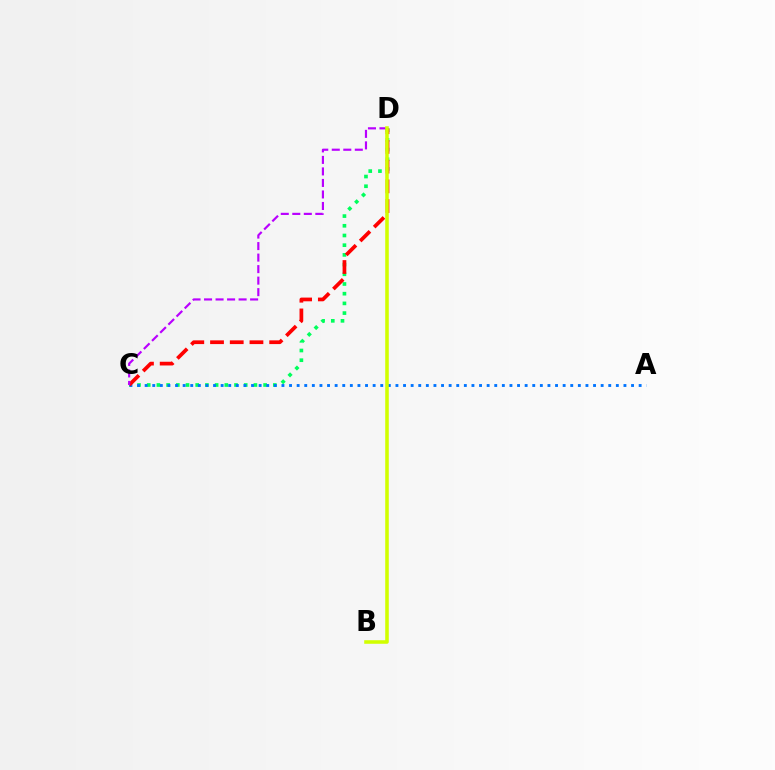{('C', 'D'): [{'color': '#00ff5c', 'line_style': 'dotted', 'thickness': 2.64}, {'color': '#ff0000', 'line_style': 'dashed', 'thickness': 2.68}, {'color': '#b900ff', 'line_style': 'dashed', 'thickness': 1.56}], ('A', 'C'): [{'color': '#0074ff', 'line_style': 'dotted', 'thickness': 2.06}], ('B', 'D'): [{'color': '#d1ff00', 'line_style': 'solid', 'thickness': 2.57}]}